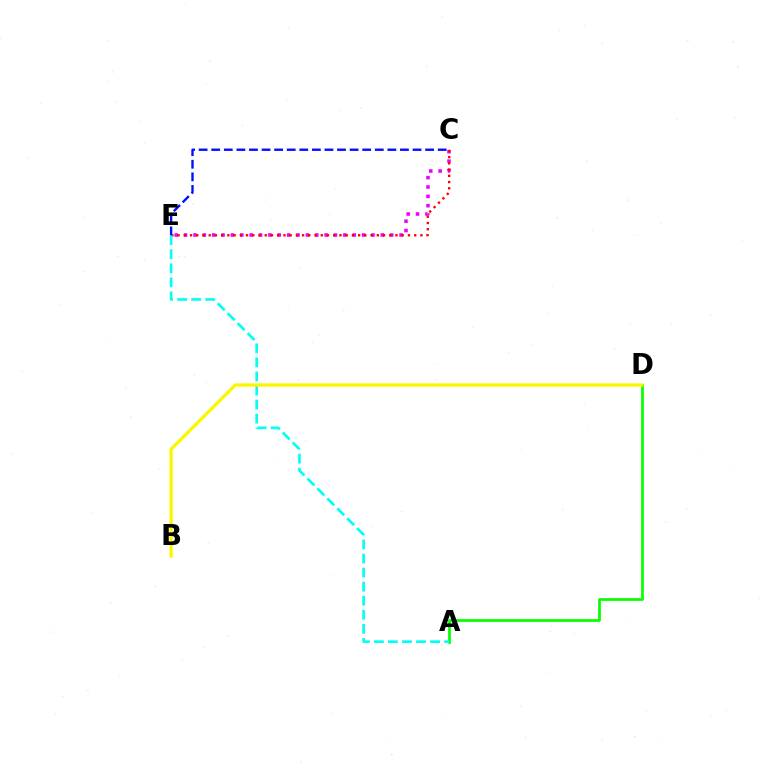{('C', 'E'): [{'color': '#ee00ff', 'line_style': 'dotted', 'thickness': 2.55}, {'color': '#ff0000', 'line_style': 'dotted', 'thickness': 1.69}, {'color': '#0010ff', 'line_style': 'dashed', 'thickness': 1.71}], ('A', 'D'): [{'color': '#08ff00', 'line_style': 'solid', 'thickness': 1.97}], ('A', 'E'): [{'color': '#00fff6', 'line_style': 'dashed', 'thickness': 1.91}], ('B', 'D'): [{'color': '#fcf500', 'line_style': 'solid', 'thickness': 2.35}]}